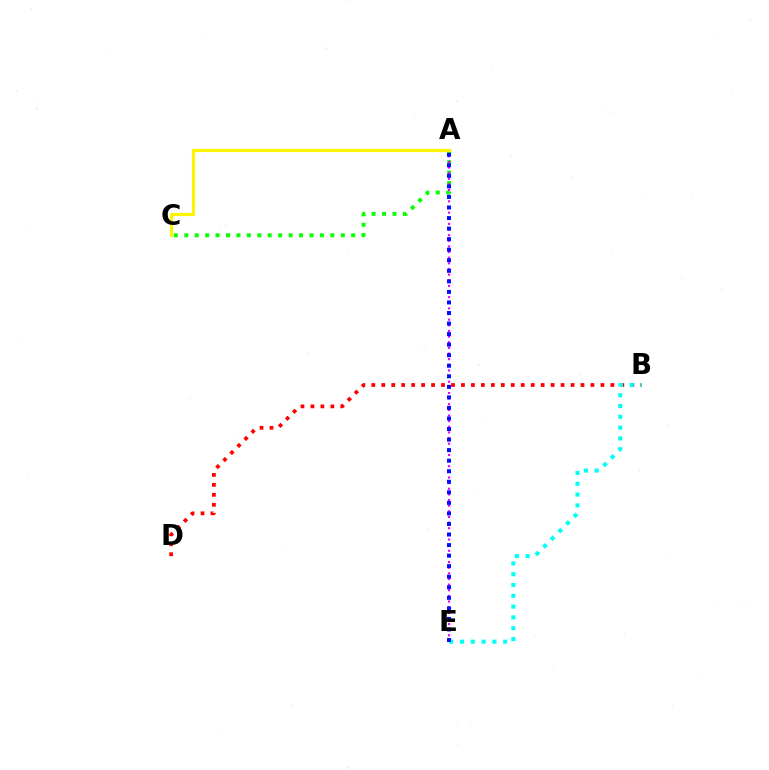{('A', 'C'): [{'color': '#08ff00', 'line_style': 'dotted', 'thickness': 2.84}, {'color': '#fcf500', 'line_style': 'solid', 'thickness': 2.28}], ('A', 'E'): [{'color': '#ee00ff', 'line_style': 'dotted', 'thickness': 1.53}, {'color': '#0010ff', 'line_style': 'dotted', 'thickness': 2.87}], ('B', 'D'): [{'color': '#ff0000', 'line_style': 'dotted', 'thickness': 2.71}], ('B', 'E'): [{'color': '#00fff6', 'line_style': 'dotted', 'thickness': 2.93}]}